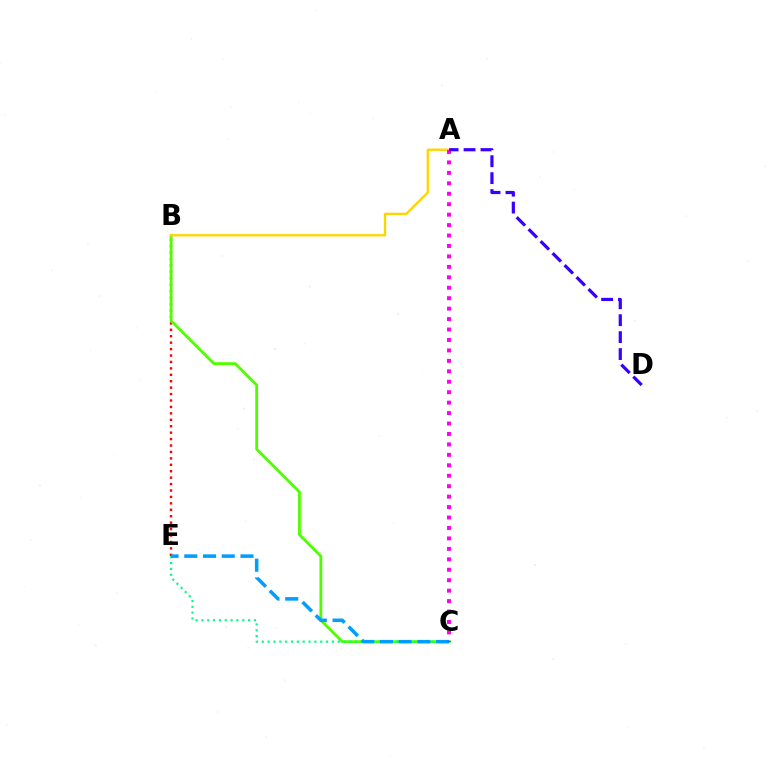{('B', 'E'): [{'color': '#ff0000', 'line_style': 'dotted', 'thickness': 1.75}], ('B', 'C'): [{'color': '#4fff00', 'line_style': 'solid', 'thickness': 2.03}], ('C', 'E'): [{'color': '#00ff86', 'line_style': 'dotted', 'thickness': 1.59}, {'color': '#009eff', 'line_style': 'dashed', 'thickness': 2.55}], ('A', 'B'): [{'color': '#ffd500', 'line_style': 'solid', 'thickness': 1.69}], ('A', 'C'): [{'color': '#ff00ed', 'line_style': 'dotted', 'thickness': 2.84}], ('A', 'D'): [{'color': '#3700ff', 'line_style': 'dashed', 'thickness': 2.3}]}